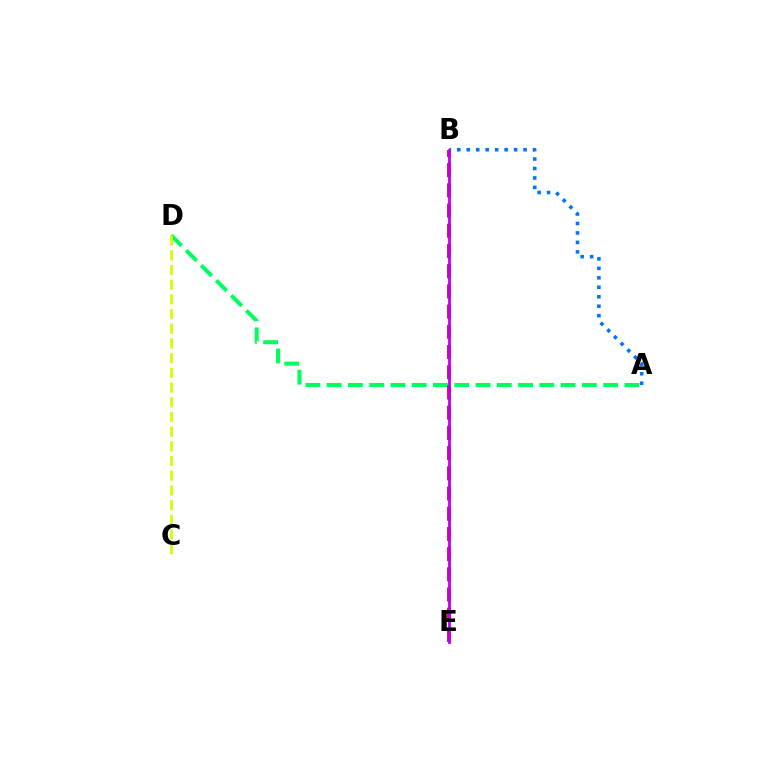{('A', 'D'): [{'color': '#00ff5c', 'line_style': 'dashed', 'thickness': 2.89}], ('B', 'E'): [{'color': '#ff0000', 'line_style': 'dashed', 'thickness': 2.75}, {'color': '#b900ff', 'line_style': 'solid', 'thickness': 2.0}], ('A', 'B'): [{'color': '#0074ff', 'line_style': 'dotted', 'thickness': 2.57}], ('C', 'D'): [{'color': '#d1ff00', 'line_style': 'dashed', 'thickness': 2.0}]}